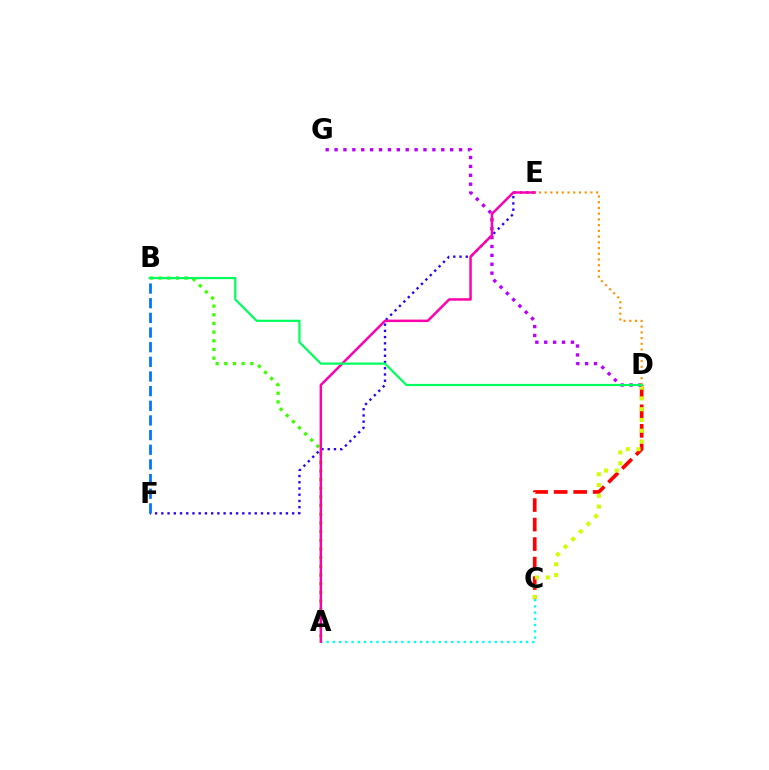{('C', 'D'): [{'color': '#ff0000', 'line_style': 'dashed', 'thickness': 2.65}, {'color': '#d1ff00', 'line_style': 'dotted', 'thickness': 2.93}], ('E', 'F'): [{'color': '#2500ff', 'line_style': 'dotted', 'thickness': 1.69}], ('B', 'F'): [{'color': '#0074ff', 'line_style': 'dashed', 'thickness': 1.99}], ('A', 'C'): [{'color': '#00fff6', 'line_style': 'dotted', 'thickness': 1.69}], ('A', 'B'): [{'color': '#3dff00', 'line_style': 'dotted', 'thickness': 2.36}], ('D', 'G'): [{'color': '#b900ff', 'line_style': 'dotted', 'thickness': 2.42}], ('A', 'E'): [{'color': '#ff00ac', 'line_style': 'solid', 'thickness': 1.78}], ('D', 'E'): [{'color': '#ff9400', 'line_style': 'dotted', 'thickness': 1.56}], ('B', 'D'): [{'color': '#00ff5c', 'line_style': 'solid', 'thickness': 1.58}]}